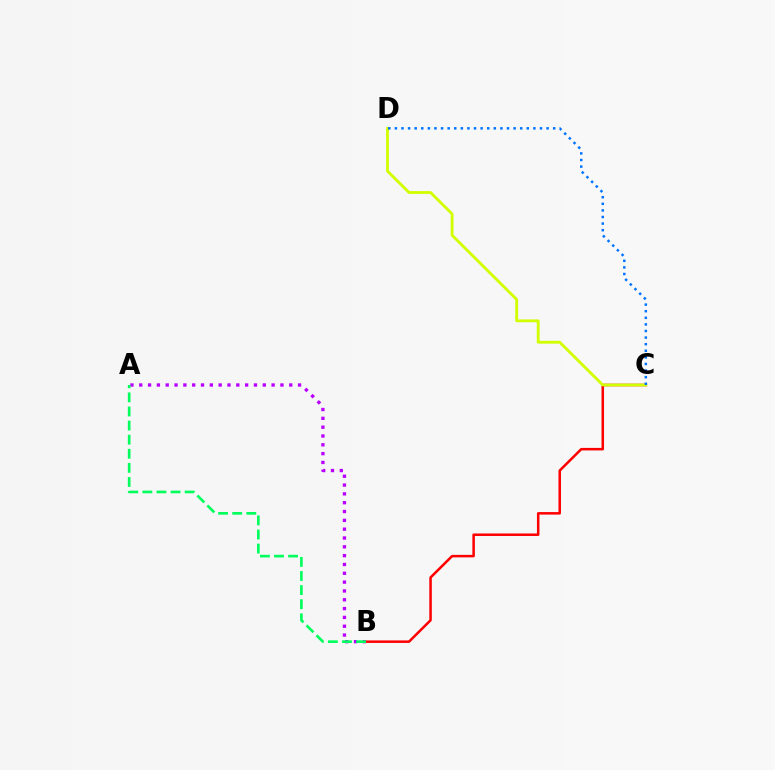{('B', 'C'): [{'color': '#ff0000', 'line_style': 'solid', 'thickness': 1.81}], ('A', 'B'): [{'color': '#b900ff', 'line_style': 'dotted', 'thickness': 2.4}, {'color': '#00ff5c', 'line_style': 'dashed', 'thickness': 1.91}], ('C', 'D'): [{'color': '#d1ff00', 'line_style': 'solid', 'thickness': 2.04}, {'color': '#0074ff', 'line_style': 'dotted', 'thickness': 1.79}]}